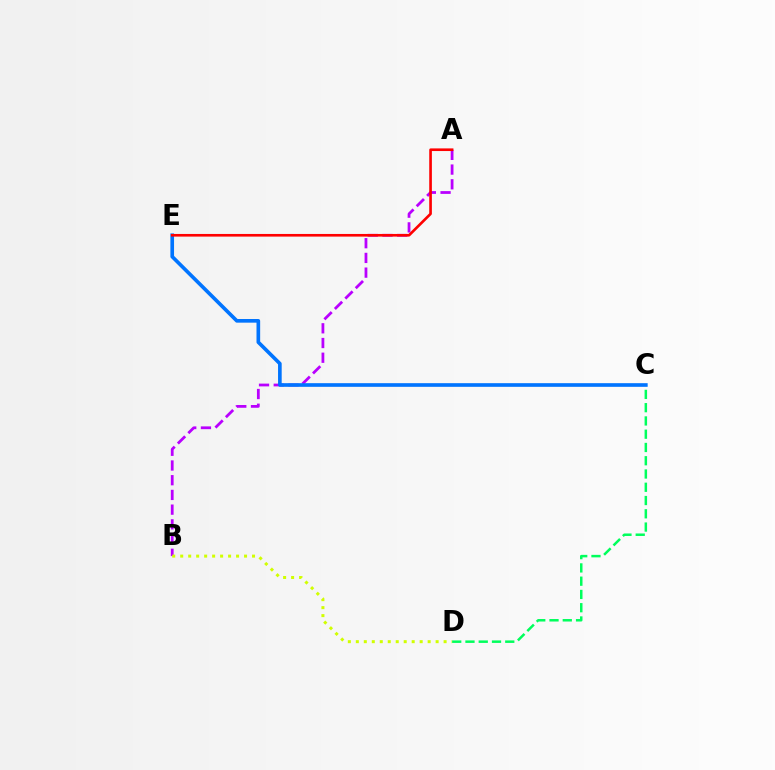{('A', 'B'): [{'color': '#b900ff', 'line_style': 'dashed', 'thickness': 2.0}], ('C', 'D'): [{'color': '#00ff5c', 'line_style': 'dashed', 'thickness': 1.8}], ('C', 'E'): [{'color': '#0074ff', 'line_style': 'solid', 'thickness': 2.63}], ('A', 'E'): [{'color': '#ff0000', 'line_style': 'solid', 'thickness': 1.9}], ('B', 'D'): [{'color': '#d1ff00', 'line_style': 'dotted', 'thickness': 2.17}]}